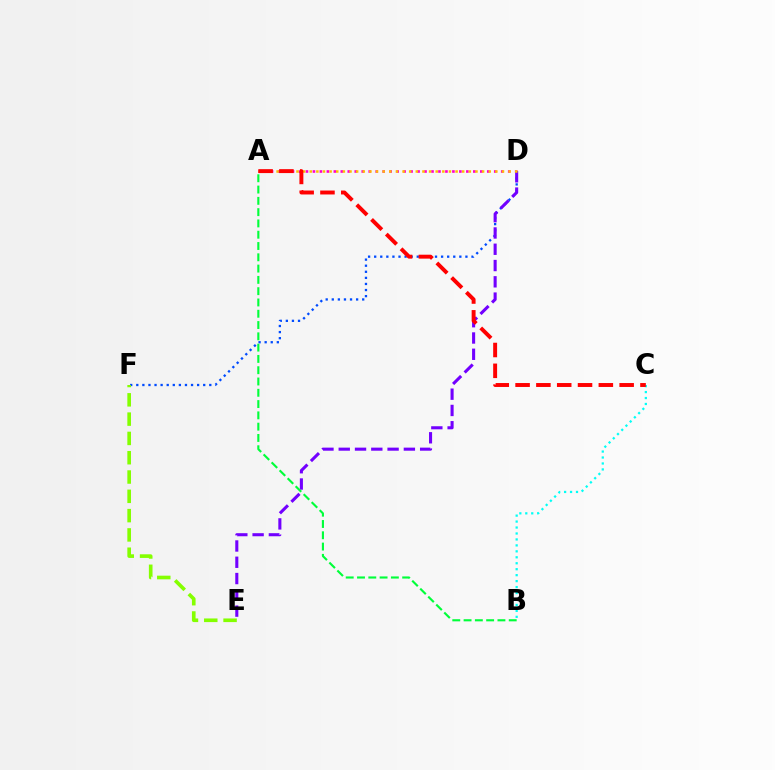{('D', 'F'): [{'color': '#004bff', 'line_style': 'dotted', 'thickness': 1.65}], ('A', 'D'): [{'color': '#ff00cf', 'line_style': 'dotted', 'thickness': 1.89}, {'color': '#ffbd00', 'line_style': 'dotted', 'thickness': 1.8}], ('E', 'F'): [{'color': '#84ff00', 'line_style': 'dashed', 'thickness': 2.62}], ('D', 'E'): [{'color': '#7200ff', 'line_style': 'dashed', 'thickness': 2.21}], ('B', 'C'): [{'color': '#00fff6', 'line_style': 'dotted', 'thickness': 1.62}], ('A', 'B'): [{'color': '#00ff39', 'line_style': 'dashed', 'thickness': 1.53}], ('A', 'C'): [{'color': '#ff0000', 'line_style': 'dashed', 'thickness': 2.83}]}